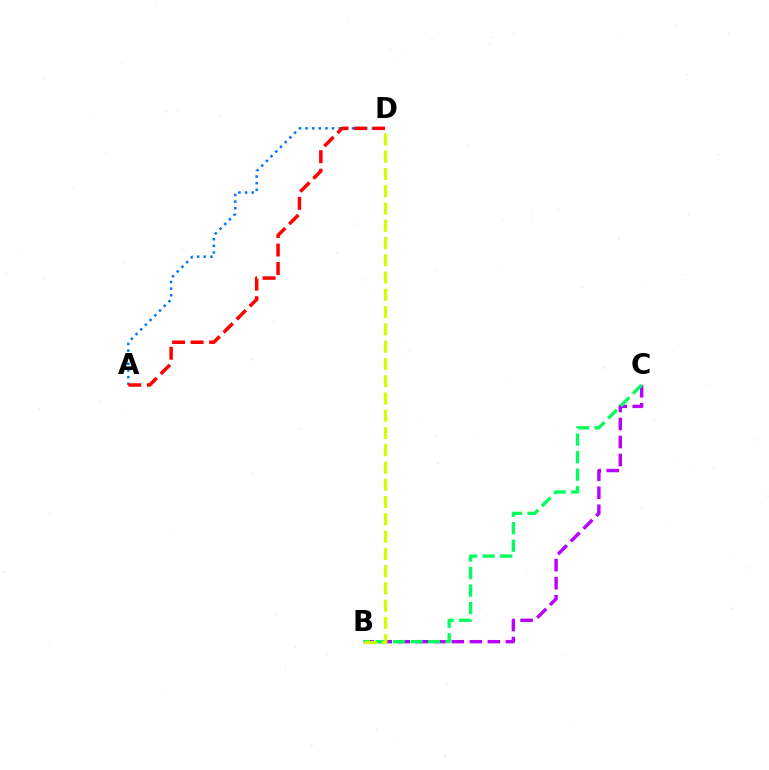{('B', 'C'): [{'color': '#b900ff', 'line_style': 'dashed', 'thickness': 2.45}, {'color': '#00ff5c', 'line_style': 'dashed', 'thickness': 2.38}], ('B', 'D'): [{'color': '#d1ff00', 'line_style': 'dashed', 'thickness': 2.35}], ('A', 'D'): [{'color': '#0074ff', 'line_style': 'dotted', 'thickness': 1.8}, {'color': '#ff0000', 'line_style': 'dashed', 'thickness': 2.51}]}